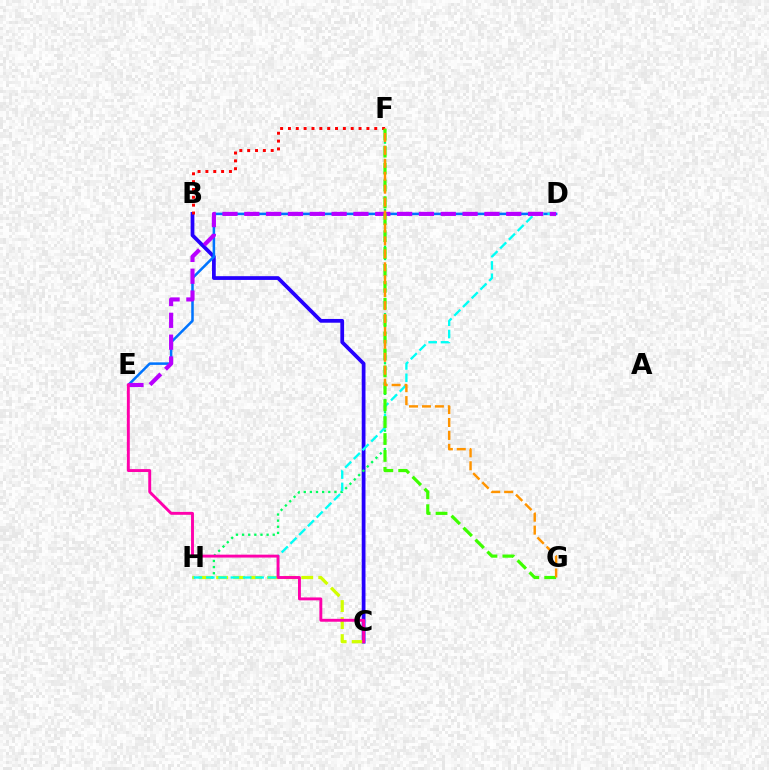{('B', 'C'): [{'color': '#2500ff', 'line_style': 'solid', 'thickness': 2.7}], ('F', 'H'): [{'color': '#00ff5c', 'line_style': 'dotted', 'thickness': 1.67}], ('D', 'E'): [{'color': '#0074ff', 'line_style': 'solid', 'thickness': 1.83}, {'color': '#b900ff', 'line_style': 'dashed', 'thickness': 2.97}], ('C', 'H'): [{'color': '#d1ff00', 'line_style': 'dashed', 'thickness': 2.31}], ('D', 'H'): [{'color': '#00fff6', 'line_style': 'dashed', 'thickness': 1.68}], ('B', 'F'): [{'color': '#ff0000', 'line_style': 'dotted', 'thickness': 2.13}], ('F', 'G'): [{'color': '#3dff00', 'line_style': 'dashed', 'thickness': 2.3}, {'color': '#ff9400', 'line_style': 'dashed', 'thickness': 1.76}], ('C', 'E'): [{'color': '#ff00ac', 'line_style': 'solid', 'thickness': 2.09}]}